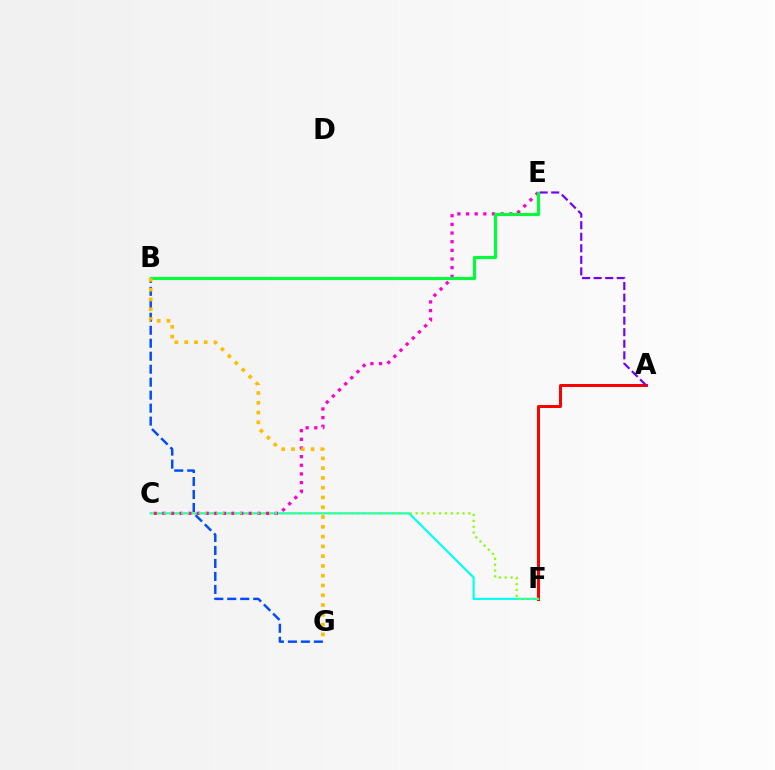{('A', 'F'): [{'color': '#ff0000', 'line_style': 'solid', 'thickness': 2.16}], ('C', 'F'): [{'color': '#00fff6', 'line_style': 'solid', 'thickness': 1.54}, {'color': '#84ff00', 'line_style': 'dotted', 'thickness': 1.59}], ('B', 'G'): [{'color': '#004bff', 'line_style': 'dashed', 'thickness': 1.76}, {'color': '#ffbd00', 'line_style': 'dotted', 'thickness': 2.66}], ('A', 'E'): [{'color': '#7200ff', 'line_style': 'dashed', 'thickness': 1.57}], ('C', 'E'): [{'color': '#ff00cf', 'line_style': 'dotted', 'thickness': 2.35}], ('B', 'E'): [{'color': '#00ff39', 'line_style': 'solid', 'thickness': 2.25}]}